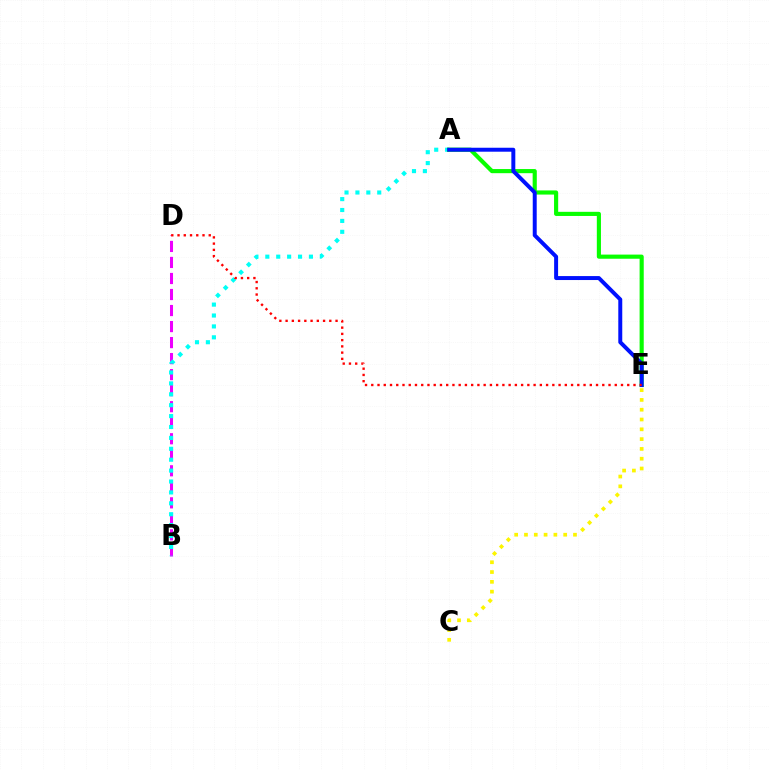{('B', 'D'): [{'color': '#ee00ff', 'line_style': 'dashed', 'thickness': 2.18}], ('C', 'E'): [{'color': '#fcf500', 'line_style': 'dotted', 'thickness': 2.66}], ('A', 'B'): [{'color': '#00fff6', 'line_style': 'dotted', 'thickness': 2.96}], ('A', 'E'): [{'color': '#08ff00', 'line_style': 'solid', 'thickness': 2.98}, {'color': '#0010ff', 'line_style': 'solid', 'thickness': 2.85}], ('D', 'E'): [{'color': '#ff0000', 'line_style': 'dotted', 'thickness': 1.7}]}